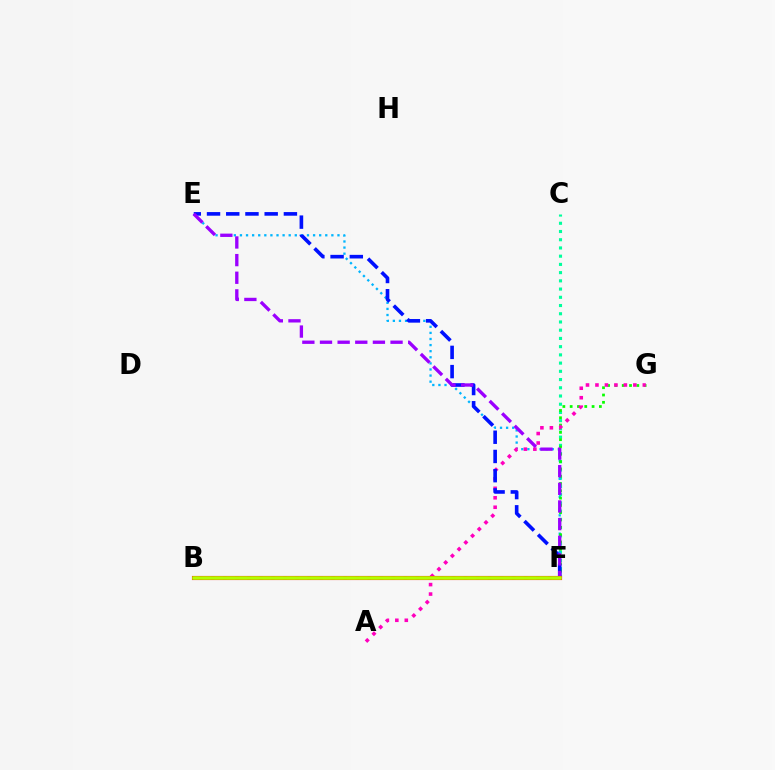{('C', 'F'): [{'color': '#00ff9d', 'line_style': 'dotted', 'thickness': 2.23}], ('E', 'F'): [{'color': '#00b5ff', 'line_style': 'dotted', 'thickness': 1.66}, {'color': '#0010ff', 'line_style': 'dashed', 'thickness': 2.61}, {'color': '#9b00ff', 'line_style': 'dashed', 'thickness': 2.4}], ('F', 'G'): [{'color': '#08ff00', 'line_style': 'dotted', 'thickness': 1.98}], ('A', 'G'): [{'color': '#ff00bd', 'line_style': 'dotted', 'thickness': 2.57}], ('B', 'F'): [{'color': '#ff0000', 'line_style': 'solid', 'thickness': 2.97}, {'color': '#ffa500', 'line_style': 'dashed', 'thickness': 1.64}, {'color': '#b3ff00', 'line_style': 'solid', 'thickness': 2.56}]}